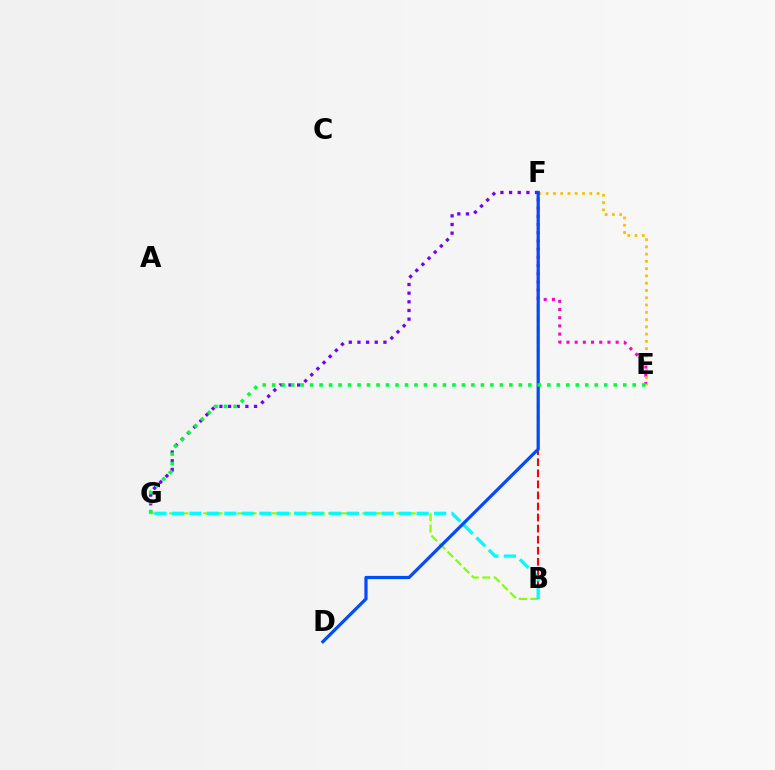{('F', 'G'): [{'color': '#7200ff', 'line_style': 'dotted', 'thickness': 2.35}], ('E', 'F'): [{'color': '#ff00cf', 'line_style': 'dotted', 'thickness': 2.23}, {'color': '#ffbd00', 'line_style': 'dotted', 'thickness': 1.98}], ('B', 'G'): [{'color': '#84ff00', 'line_style': 'dashed', 'thickness': 1.54}, {'color': '#00fff6', 'line_style': 'dashed', 'thickness': 2.37}], ('B', 'F'): [{'color': '#ff0000', 'line_style': 'dashed', 'thickness': 1.5}], ('D', 'F'): [{'color': '#004bff', 'line_style': 'solid', 'thickness': 2.32}], ('E', 'G'): [{'color': '#00ff39', 'line_style': 'dotted', 'thickness': 2.58}]}